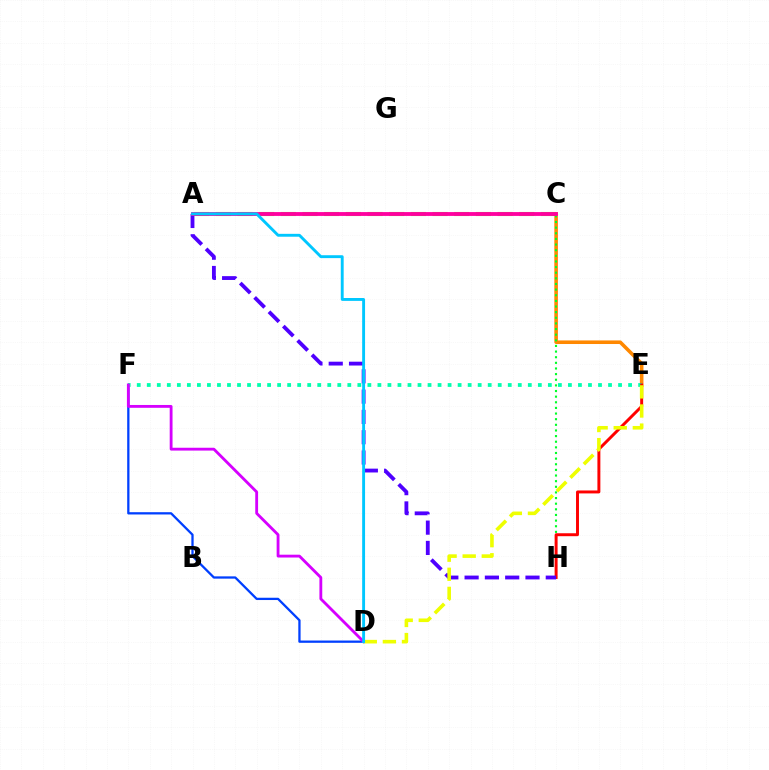{('A', 'C'): [{'color': '#66ff00', 'line_style': 'dashed', 'thickness': 2.94}, {'color': '#ff00a0', 'line_style': 'solid', 'thickness': 2.76}], ('D', 'F'): [{'color': '#003fff', 'line_style': 'solid', 'thickness': 1.64}, {'color': '#d600ff', 'line_style': 'solid', 'thickness': 2.04}], ('C', 'E'): [{'color': '#ff8800', 'line_style': 'solid', 'thickness': 2.58}], ('E', 'F'): [{'color': '#00ffaf', 'line_style': 'dotted', 'thickness': 2.72}], ('C', 'H'): [{'color': '#00ff27', 'line_style': 'dotted', 'thickness': 1.53}], ('E', 'H'): [{'color': '#ff0000', 'line_style': 'solid', 'thickness': 2.12}], ('A', 'H'): [{'color': '#4f00ff', 'line_style': 'dashed', 'thickness': 2.76}], ('D', 'E'): [{'color': '#eeff00', 'line_style': 'dashed', 'thickness': 2.6}], ('A', 'D'): [{'color': '#00c7ff', 'line_style': 'solid', 'thickness': 2.08}]}